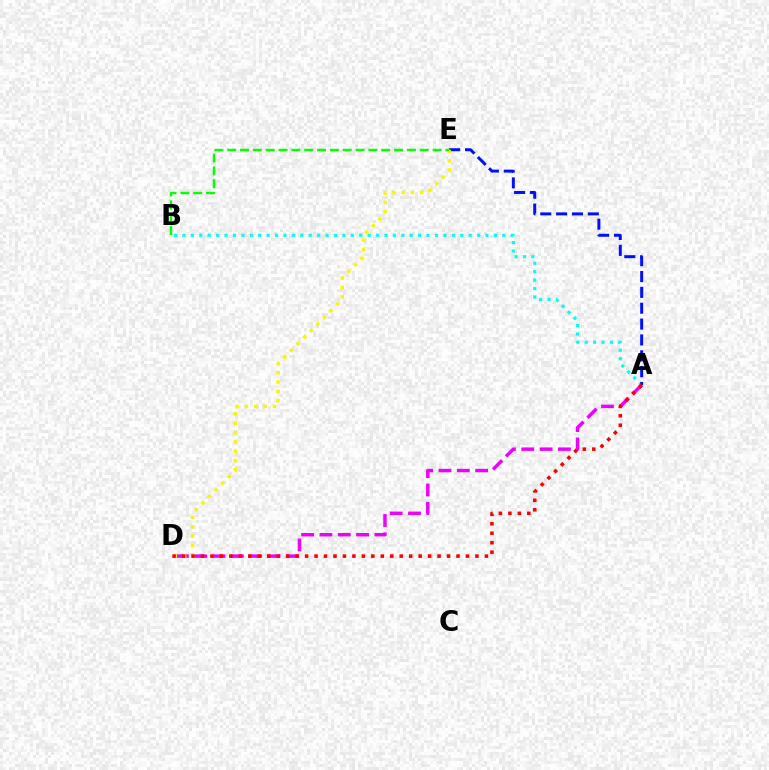{('A', 'B'): [{'color': '#00fff6', 'line_style': 'dotted', 'thickness': 2.29}], ('A', 'E'): [{'color': '#0010ff', 'line_style': 'dashed', 'thickness': 2.15}], ('A', 'D'): [{'color': '#ee00ff', 'line_style': 'dashed', 'thickness': 2.49}, {'color': '#ff0000', 'line_style': 'dotted', 'thickness': 2.57}], ('D', 'E'): [{'color': '#fcf500', 'line_style': 'dotted', 'thickness': 2.53}], ('B', 'E'): [{'color': '#08ff00', 'line_style': 'dashed', 'thickness': 1.74}]}